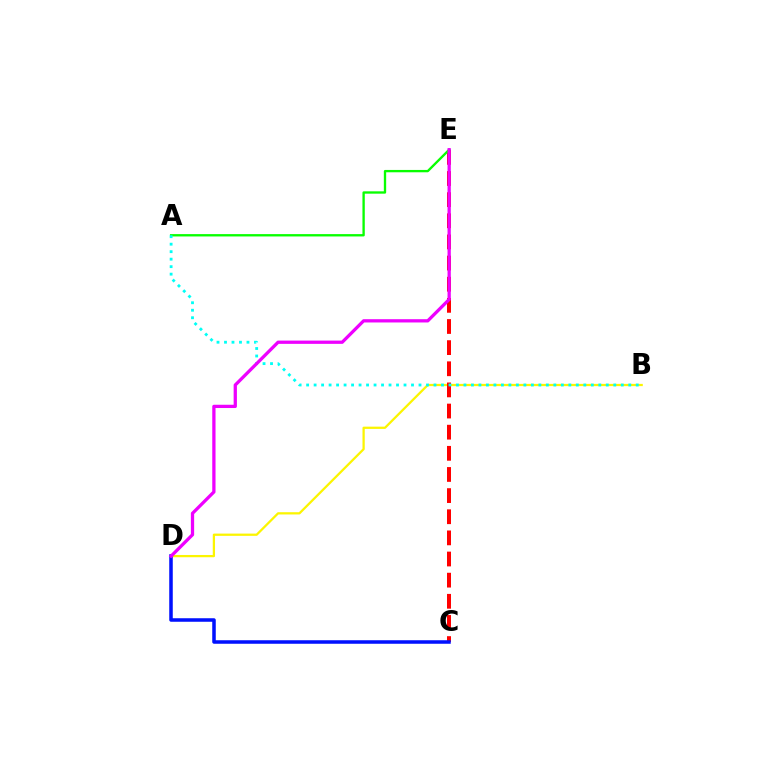{('B', 'D'): [{'color': '#fcf500', 'line_style': 'solid', 'thickness': 1.62}], ('C', 'E'): [{'color': '#ff0000', 'line_style': 'dashed', 'thickness': 2.87}], ('A', 'E'): [{'color': '#08ff00', 'line_style': 'solid', 'thickness': 1.68}], ('C', 'D'): [{'color': '#0010ff', 'line_style': 'solid', 'thickness': 2.54}], ('A', 'B'): [{'color': '#00fff6', 'line_style': 'dotted', 'thickness': 2.04}], ('D', 'E'): [{'color': '#ee00ff', 'line_style': 'solid', 'thickness': 2.36}]}